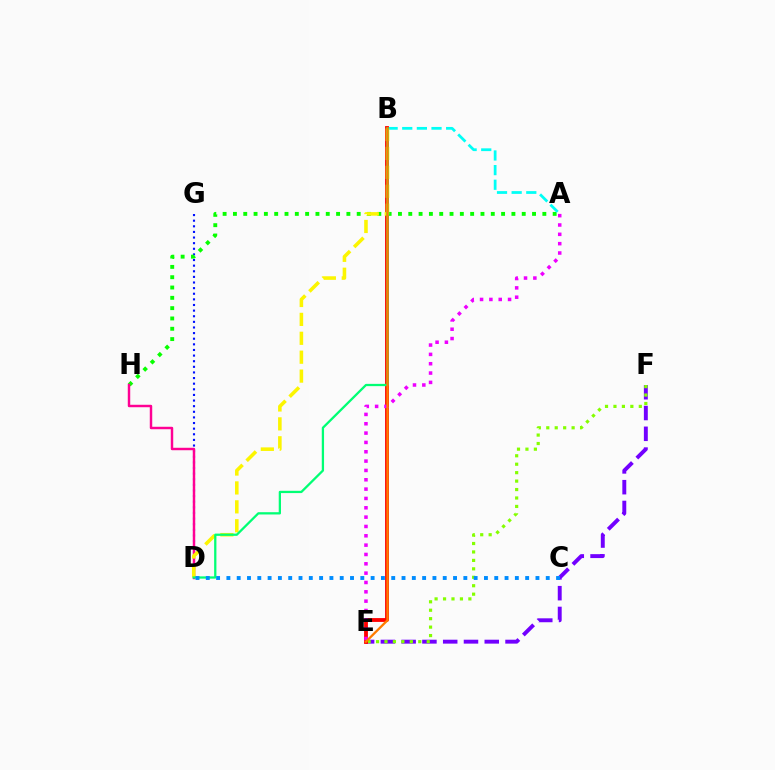{('D', 'G'): [{'color': '#0010ff', 'line_style': 'dotted', 'thickness': 1.53}], ('E', 'F'): [{'color': '#7200ff', 'line_style': 'dashed', 'thickness': 2.82}, {'color': '#84ff00', 'line_style': 'dotted', 'thickness': 2.29}], ('A', 'H'): [{'color': '#08ff00', 'line_style': 'dotted', 'thickness': 2.8}], ('D', 'H'): [{'color': '#ff0094', 'line_style': 'solid', 'thickness': 1.77}], ('A', 'B'): [{'color': '#00fff6', 'line_style': 'dashed', 'thickness': 1.99}], ('B', 'E'): [{'color': '#ff0000', 'line_style': 'solid', 'thickness': 2.75}, {'color': '#ff7c00', 'line_style': 'solid', 'thickness': 1.65}], ('B', 'D'): [{'color': '#fcf500', 'line_style': 'dashed', 'thickness': 2.57}, {'color': '#00ff74', 'line_style': 'solid', 'thickness': 1.64}], ('A', 'E'): [{'color': '#ee00ff', 'line_style': 'dotted', 'thickness': 2.54}], ('C', 'D'): [{'color': '#008cff', 'line_style': 'dotted', 'thickness': 2.8}]}